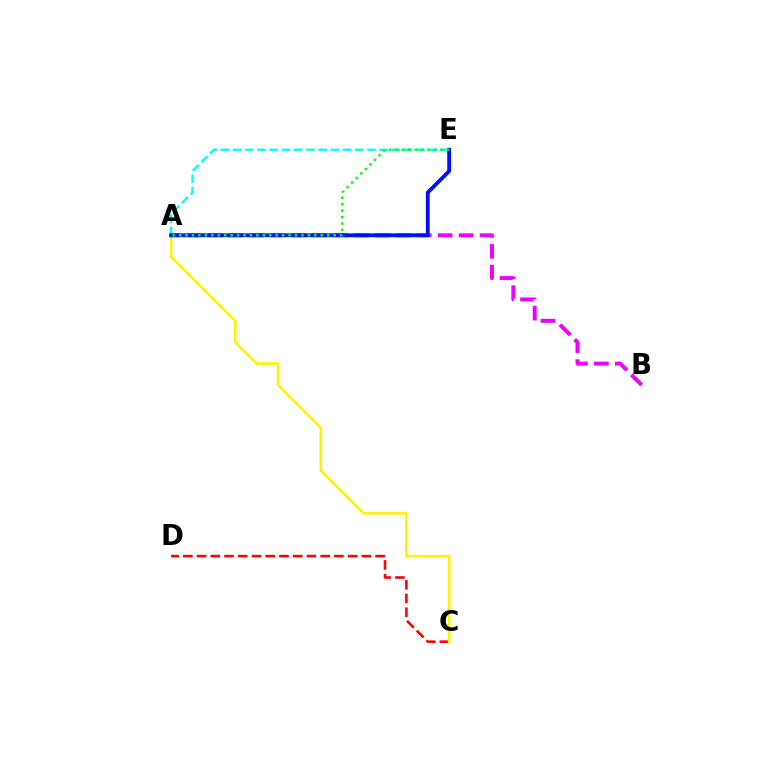{('C', 'D'): [{'color': '#ff0000', 'line_style': 'dashed', 'thickness': 1.87}], ('A', 'B'): [{'color': '#ee00ff', 'line_style': 'dashed', 'thickness': 2.84}], ('A', 'C'): [{'color': '#fcf500', 'line_style': 'solid', 'thickness': 1.85}], ('A', 'E'): [{'color': '#00fff6', 'line_style': 'dashed', 'thickness': 1.66}, {'color': '#0010ff', 'line_style': 'solid', 'thickness': 2.76}, {'color': '#08ff00', 'line_style': 'dotted', 'thickness': 1.75}]}